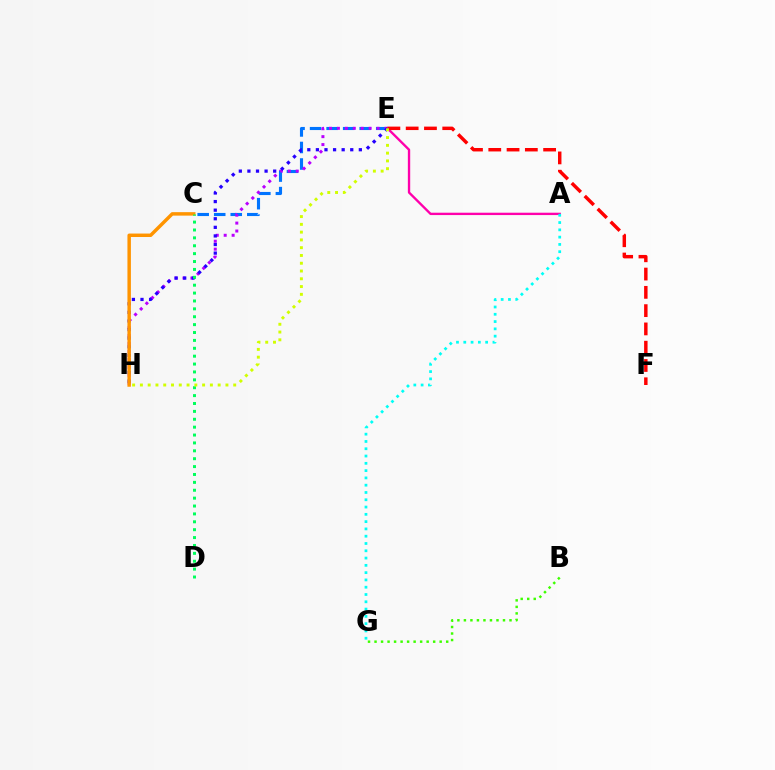{('C', 'E'): [{'color': '#0074ff', 'line_style': 'dashed', 'thickness': 2.25}], ('E', 'H'): [{'color': '#b900ff', 'line_style': 'dotted', 'thickness': 2.16}, {'color': '#2500ff', 'line_style': 'dotted', 'thickness': 2.33}, {'color': '#d1ff00', 'line_style': 'dotted', 'thickness': 2.11}], ('A', 'E'): [{'color': '#ff00ac', 'line_style': 'solid', 'thickness': 1.69}], ('B', 'G'): [{'color': '#3dff00', 'line_style': 'dotted', 'thickness': 1.77}], ('E', 'F'): [{'color': '#ff0000', 'line_style': 'dashed', 'thickness': 2.48}], ('A', 'G'): [{'color': '#00fff6', 'line_style': 'dotted', 'thickness': 1.98}], ('C', 'H'): [{'color': '#ff9400', 'line_style': 'solid', 'thickness': 2.49}], ('C', 'D'): [{'color': '#00ff5c', 'line_style': 'dotted', 'thickness': 2.14}]}